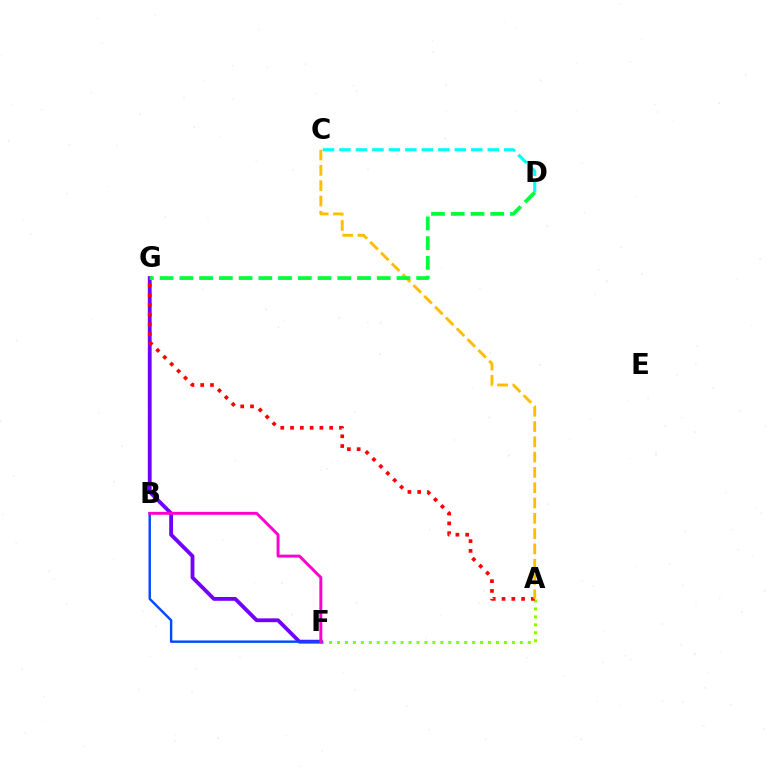{('A', 'F'): [{'color': '#84ff00', 'line_style': 'dotted', 'thickness': 2.16}], ('F', 'G'): [{'color': '#7200ff', 'line_style': 'solid', 'thickness': 2.75}], ('A', 'G'): [{'color': '#ff0000', 'line_style': 'dotted', 'thickness': 2.66}], ('C', 'D'): [{'color': '#00fff6', 'line_style': 'dashed', 'thickness': 2.24}], ('A', 'C'): [{'color': '#ffbd00', 'line_style': 'dashed', 'thickness': 2.08}], ('B', 'F'): [{'color': '#004bff', 'line_style': 'solid', 'thickness': 1.75}, {'color': '#ff00cf', 'line_style': 'solid', 'thickness': 2.12}], ('D', 'G'): [{'color': '#00ff39', 'line_style': 'dashed', 'thickness': 2.68}]}